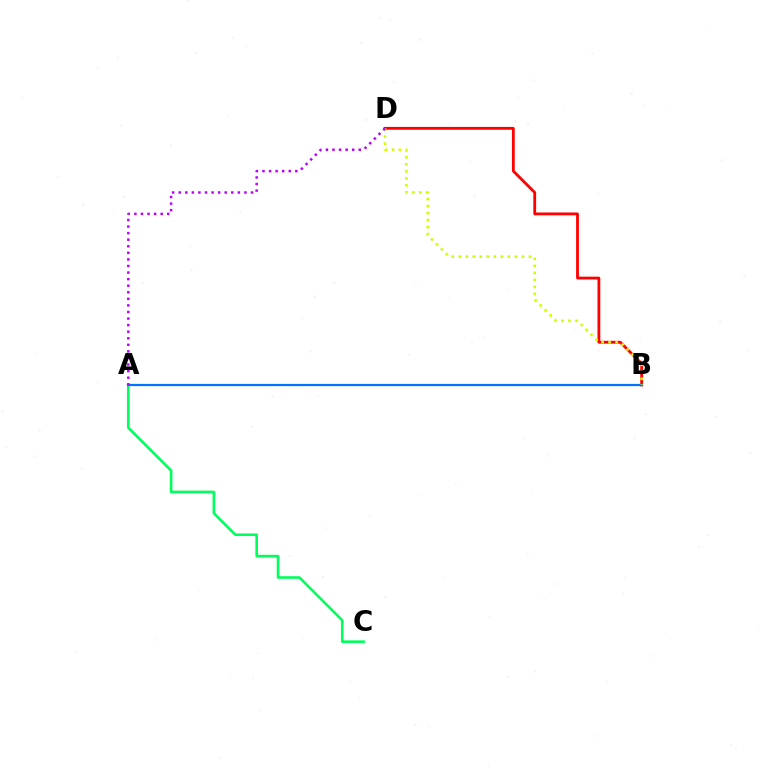{('A', 'C'): [{'color': '#00ff5c', 'line_style': 'solid', 'thickness': 1.88}], ('B', 'D'): [{'color': '#ff0000', 'line_style': 'solid', 'thickness': 2.02}, {'color': '#d1ff00', 'line_style': 'dotted', 'thickness': 1.9}], ('A', 'B'): [{'color': '#0074ff', 'line_style': 'solid', 'thickness': 1.61}], ('A', 'D'): [{'color': '#b900ff', 'line_style': 'dotted', 'thickness': 1.79}]}